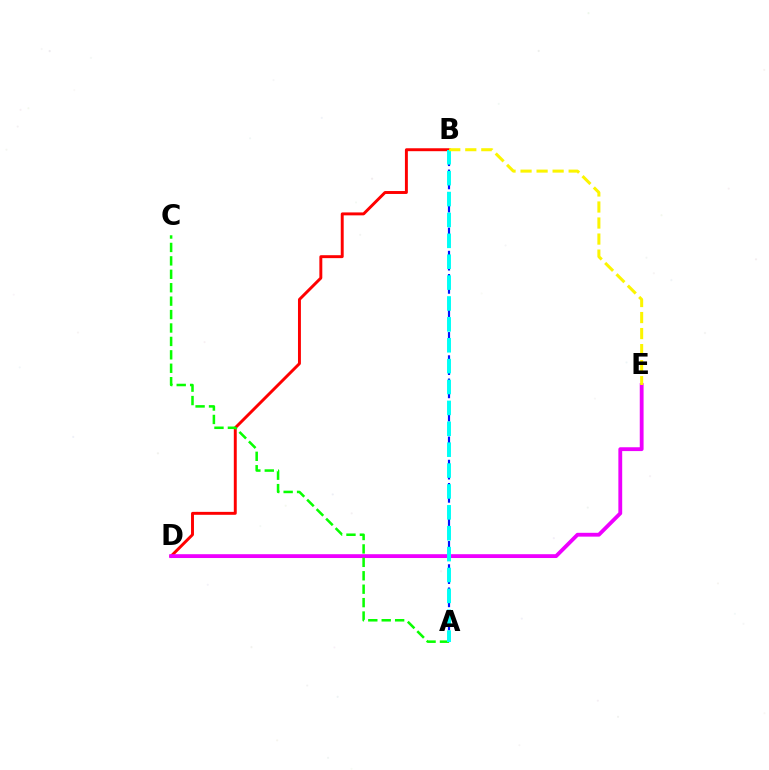{('B', 'D'): [{'color': '#ff0000', 'line_style': 'solid', 'thickness': 2.11}], ('A', 'B'): [{'color': '#0010ff', 'line_style': 'dashed', 'thickness': 1.58}, {'color': '#00fff6', 'line_style': 'dashed', 'thickness': 2.84}], ('D', 'E'): [{'color': '#ee00ff', 'line_style': 'solid', 'thickness': 2.76}], ('A', 'C'): [{'color': '#08ff00', 'line_style': 'dashed', 'thickness': 1.82}], ('B', 'E'): [{'color': '#fcf500', 'line_style': 'dashed', 'thickness': 2.18}]}